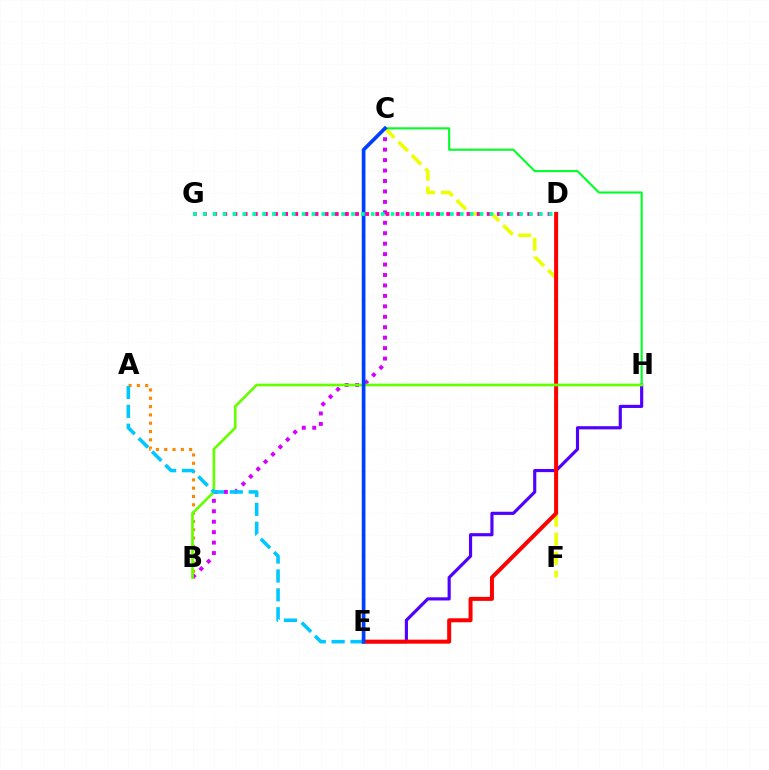{('E', 'H'): [{'color': '#4f00ff', 'line_style': 'solid', 'thickness': 2.26}], ('B', 'C'): [{'color': '#d600ff', 'line_style': 'dotted', 'thickness': 2.84}], ('C', 'F'): [{'color': '#eeff00', 'line_style': 'dashed', 'thickness': 2.58}], ('D', 'G'): [{'color': '#ff00a0', 'line_style': 'dotted', 'thickness': 2.75}, {'color': '#00ffaf', 'line_style': 'dotted', 'thickness': 2.69}], ('A', 'B'): [{'color': '#ff8800', 'line_style': 'dotted', 'thickness': 2.26}], ('C', 'H'): [{'color': '#00ff27', 'line_style': 'solid', 'thickness': 1.51}], ('D', 'E'): [{'color': '#ff0000', 'line_style': 'solid', 'thickness': 2.88}], ('B', 'H'): [{'color': '#66ff00', 'line_style': 'solid', 'thickness': 1.93}], ('A', 'E'): [{'color': '#00c7ff', 'line_style': 'dashed', 'thickness': 2.56}], ('C', 'E'): [{'color': '#003fff', 'line_style': 'solid', 'thickness': 2.65}]}